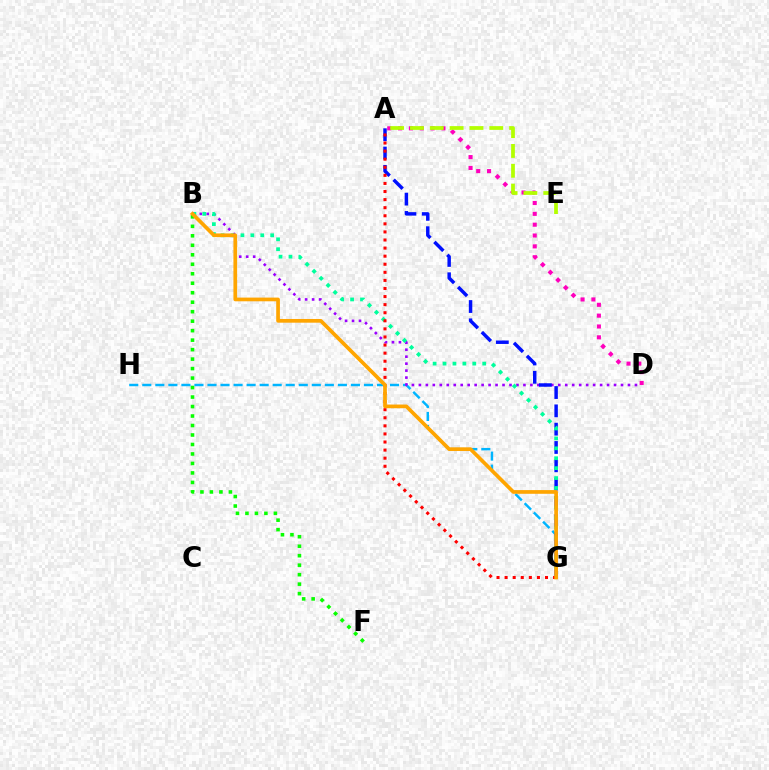{('B', 'F'): [{'color': '#08ff00', 'line_style': 'dotted', 'thickness': 2.58}], ('G', 'H'): [{'color': '#00b5ff', 'line_style': 'dashed', 'thickness': 1.77}], ('A', 'D'): [{'color': '#ff00bd', 'line_style': 'dotted', 'thickness': 2.95}], ('B', 'D'): [{'color': '#9b00ff', 'line_style': 'dotted', 'thickness': 1.89}], ('A', 'G'): [{'color': '#0010ff', 'line_style': 'dashed', 'thickness': 2.49}, {'color': '#ff0000', 'line_style': 'dotted', 'thickness': 2.2}], ('B', 'G'): [{'color': '#00ff9d', 'line_style': 'dotted', 'thickness': 2.69}, {'color': '#ffa500', 'line_style': 'solid', 'thickness': 2.66}], ('A', 'E'): [{'color': '#b3ff00', 'line_style': 'dashed', 'thickness': 2.69}]}